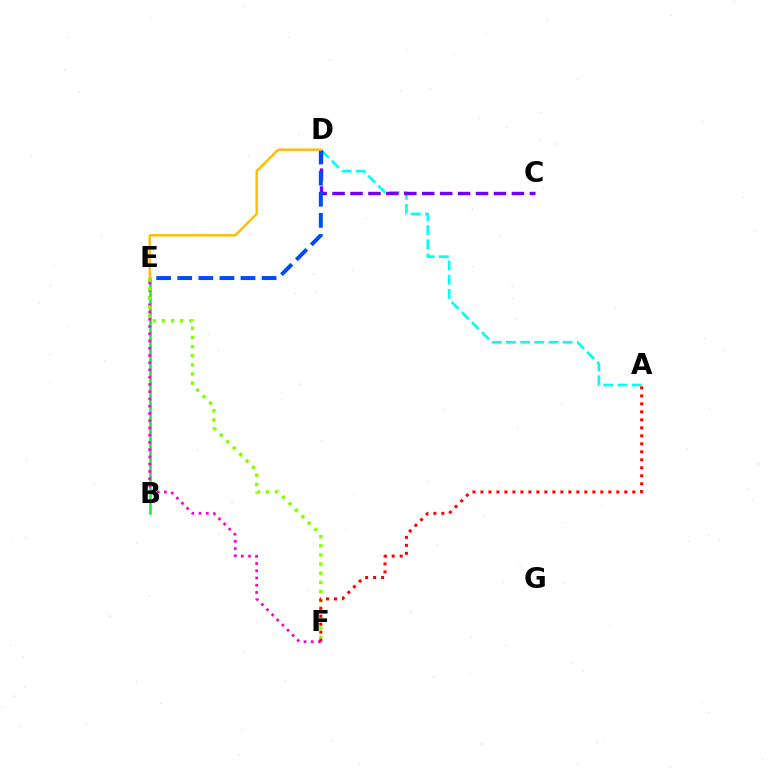{('A', 'D'): [{'color': '#00fff6', 'line_style': 'dashed', 'thickness': 1.93}], ('B', 'E'): [{'color': '#00ff39', 'line_style': 'solid', 'thickness': 1.91}], ('E', 'F'): [{'color': '#ff00cf', 'line_style': 'dotted', 'thickness': 1.97}, {'color': '#84ff00', 'line_style': 'dotted', 'thickness': 2.48}], ('C', 'D'): [{'color': '#7200ff', 'line_style': 'dashed', 'thickness': 2.44}], ('D', 'E'): [{'color': '#004bff', 'line_style': 'dashed', 'thickness': 2.87}, {'color': '#ffbd00', 'line_style': 'solid', 'thickness': 1.74}], ('A', 'F'): [{'color': '#ff0000', 'line_style': 'dotted', 'thickness': 2.17}]}